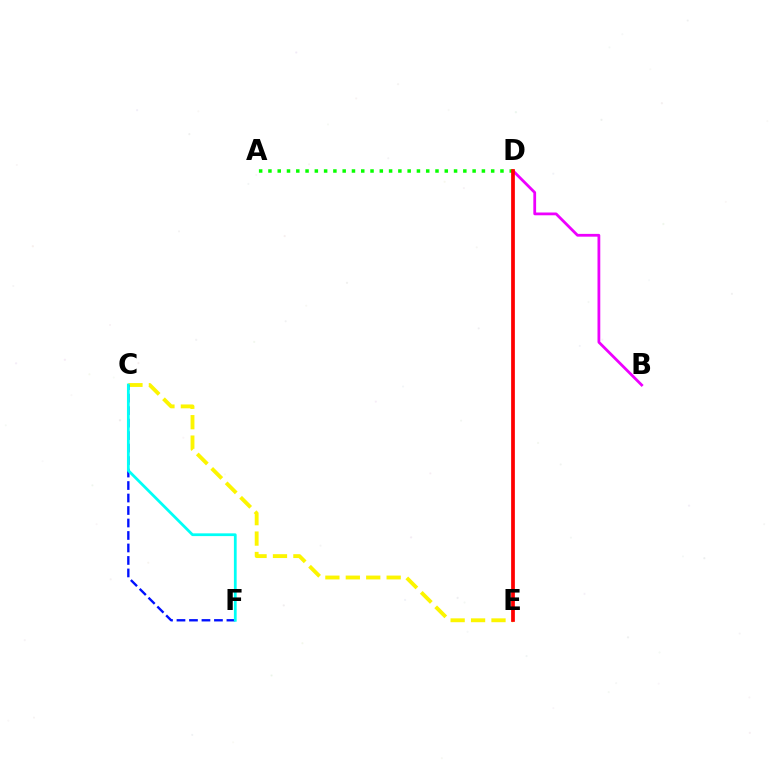{('C', 'E'): [{'color': '#fcf500', 'line_style': 'dashed', 'thickness': 2.77}], ('B', 'D'): [{'color': '#ee00ff', 'line_style': 'solid', 'thickness': 2.0}], ('C', 'F'): [{'color': '#0010ff', 'line_style': 'dashed', 'thickness': 1.7}, {'color': '#00fff6', 'line_style': 'solid', 'thickness': 1.98}], ('A', 'D'): [{'color': '#08ff00', 'line_style': 'dotted', 'thickness': 2.52}], ('D', 'E'): [{'color': '#ff0000', 'line_style': 'solid', 'thickness': 2.69}]}